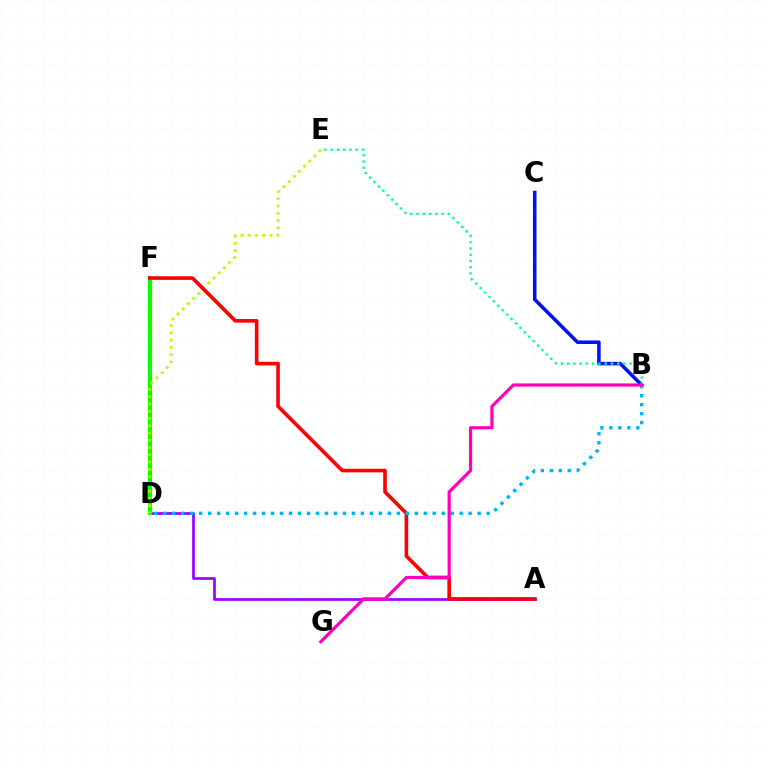{('A', 'D'): [{'color': '#9b00ff', 'line_style': 'solid', 'thickness': 1.94}], ('D', 'F'): [{'color': '#ffa500', 'line_style': 'dashed', 'thickness': 2.48}, {'color': '#08ff00', 'line_style': 'solid', 'thickness': 2.93}], ('B', 'C'): [{'color': '#0010ff', 'line_style': 'solid', 'thickness': 2.54}], ('D', 'E'): [{'color': '#b3ff00', 'line_style': 'dotted', 'thickness': 1.97}], ('A', 'F'): [{'color': '#ff0000', 'line_style': 'solid', 'thickness': 2.6}], ('B', 'E'): [{'color': '#00ff9d', 'line_style': 'dotted', 'thickness': 1.7}], ('B', 'D'): [{'color': '#00b5ff', 'line_style': 'dotted', 'thickness': 2.44}], ('B', 'G'): [{'color': '#ff00bd', 'line_style': 'solid', 'thickness': 2.3}]}